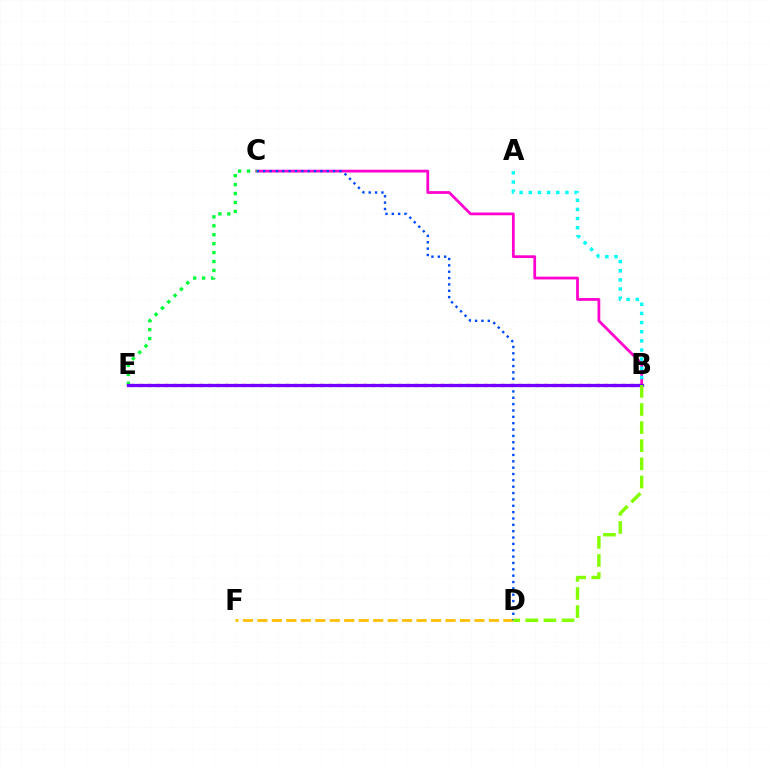{('D', 'F'): [{'color': '#ffbd00', 'line_style': 'dashed', 'thickness': 1.97}], ('B', 'C'): [{'color': '#ff00cf', 'line_style': 'solid', 'thickness': 1.99}], ('C', 'D'): [{'color': '#004bff', 'line_style': 'dotted', 'thickness': 1.73}], ('C', 'E'): [{'color': '#00ff39', 'line_style': 'dotted', 'thickness': 2.43}], ('A', 'B'): [{'color': '#00fff6', 'line_style': 'dotted', 'thickness': 2.49}], ('B', 'E'): [{'color': '#ff0000', 'line_style': 'dotted', 'thickness': 2.34}, {'color': '#7200ff', 'line_style': 'solid', 'thickness': 2.34}], ('B', 'D'): [{'color': '#84ff00', 'line_style': 'dashed', 'thickness': 2.46}]}